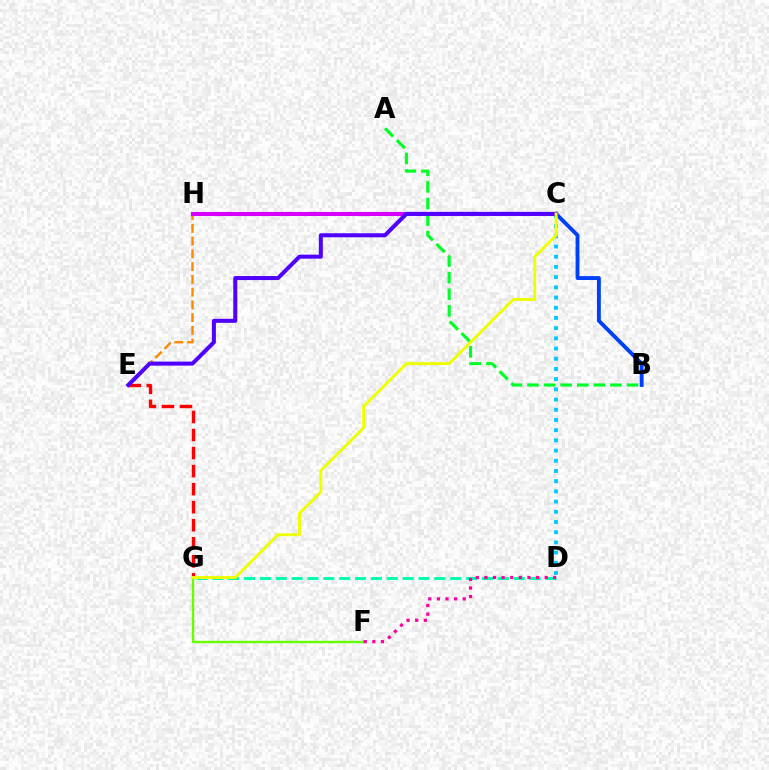{('B', 'C'): [{'color': '#003fff', 'line_style': 'solid', 'thickness': 2.79}], ('E', 'G'): [{'color': '#ff0000', 'line_style': 'dashed', 'thickness': 2.45}], ('E', 'H'): [{'color': '#ff8800', 'line_style': 'dashed', 'thickness': 1.73}], ('C', 'D'): [{'color': '#00c7ff', 'line_style': 'dotted', 'thickness': 2.77}], ('D', 'G'): [{'color': '#00ffaf', 'line_style': 'dashed', 'thickness': 2.16}], ('C', 'H'): [{'color': '#d600ff', 'line_style': 'solid', 'thickness': 2.93}], ('F', 'G'): [{'color': '#66ff00', 'line_style': 'solid', 'thickness': 1.7}], ('D', 'F'): [{'color': '#ff00a0', 'line_style': 'dotted', 'thickness': 2.34}], ('A', 'B'): [{'color': '#00ff27', 'line_style': 'dashed', 'thickness': 2.26}], ('C', 'E'): [{'color': '#4f00ff', 'line_style': 'solid', 'thickness': 2.9}], ('C', 'G'): [{'color': '#eeff00', 'line_style': 'solid', 'thickness': 2.1}]}